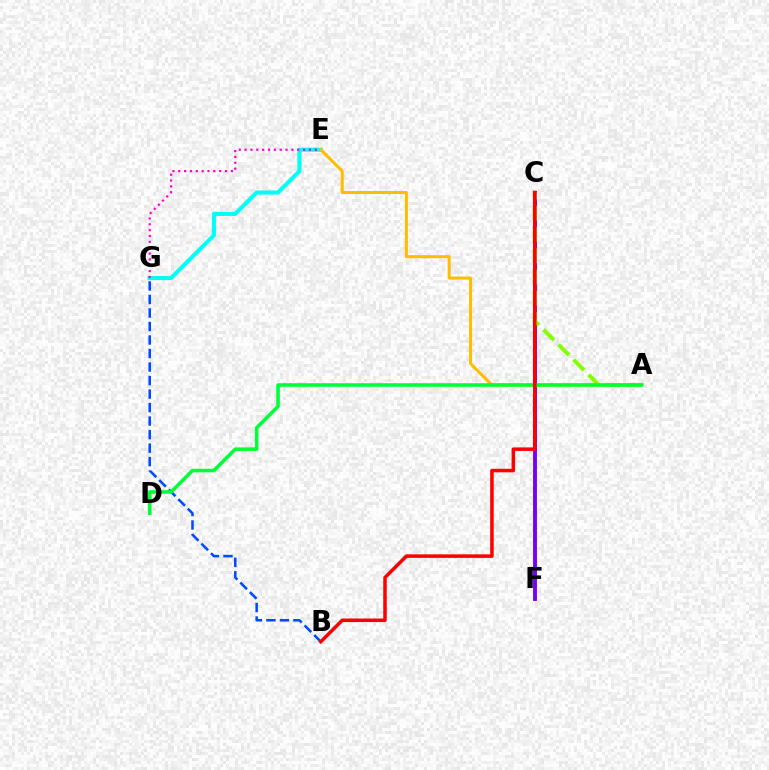{('E', 'G'): [{'color': '#00fff6', 'line_style': 'solid', 'thickness': 2.94}, {'color': '#ff00cf', 'line_style': 'dotted', 'thickness': 1.59}], ('C', 'F'): [{'color': '#7200ff', 'line_style': 'solid', 'thickness': 2.8}], ('B', 'G'): [{'color': '#004bff', 'line_style': 'dashed', 'thickness': 1.84}], ('A', 'C'): [{'color': '#84ff00', 'line_style': 'dashed', 'thickness': 2.89}], ('A', 'E'): [{'color': '#ffbd00', 'line_style': 'solid', 'thickness': 2.17}], ('A', 'D'): [{'color': '#00ff39', 'line_style': 'solid', 'thickness': 2.56}], ('B', 'C'): [{'color': '#ff0000', 'line_style': 'solid', 'thickness': 2.53}]}